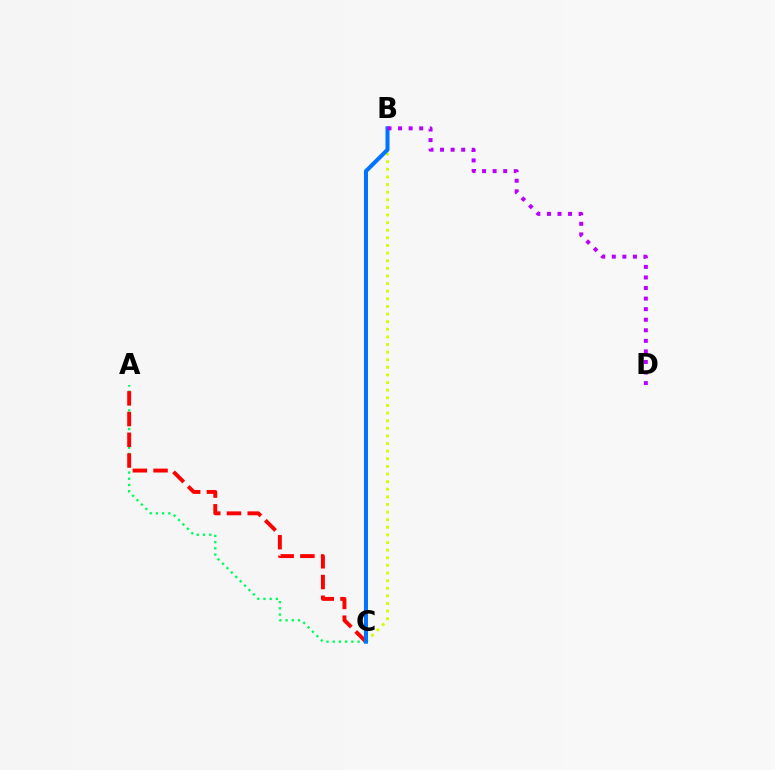{('A', 'C'): [{'color': '#00ff5c', 'line_style': 'dotted', 'thickness': 1.69}, {'color': '#ff0000', 'line_style': 'dashed', 'thickness': 2.82}], ('B', 'C'): [{'color': '#d1ff00', 'line_style': 'dotted', 'thickness': 2.07}, {'color': '#0074ff', 'line_style': 'solid', 'thickness': 2.91}], ('B', 'D'): [{'color': '#b900ff', 'line_style': 'dotted', 'thickness': 2.87}]}